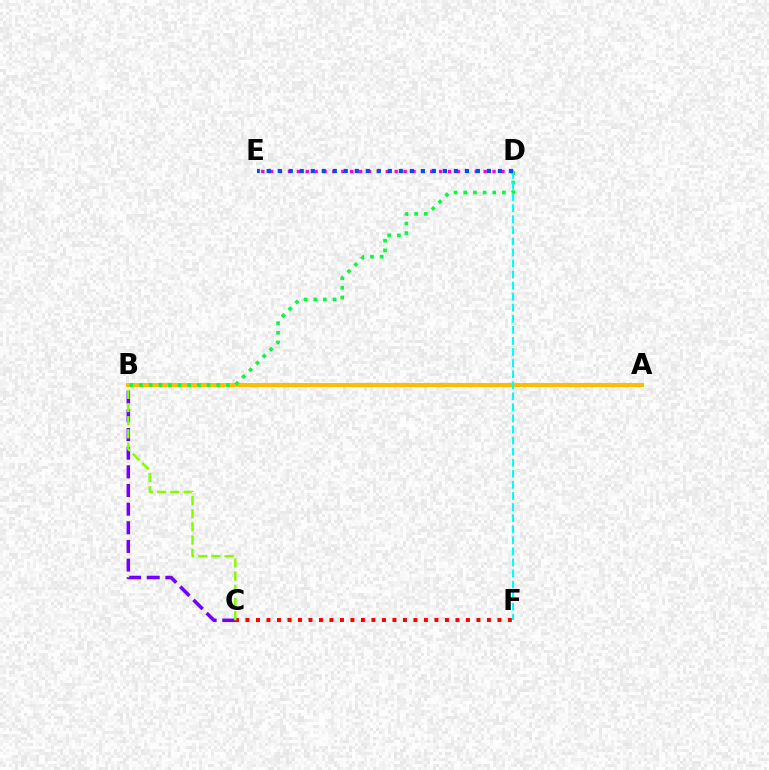{('D', 'E'): [{'color': '#ff00cf', 'line_style': 'dotted', 'thickness': 2.42}, {'color': '#004bff', 'line_style': 'dotted', 'thickness': 2.99}], ('A', 'B'): [{'color': '#ffbd00', 'line_style': 'solid', 'thickness': 2.88}], ('B', 'D'): [{'color': '#00ff39', 'line_style': 'dotted', 'thickness': 2.63}], ('C', 'F'): [{'color': '#ff0000', 'line_style': 'dotted', 'thickness': 2.85}], ('D', 'F'): [{'color': '#00fff6', 'line_style': 'dashed', 'thickness': 1.5}], ('B', 'C'): [{'color': '#7200ff', 'line_style': 'dashed', 'thickness': 2.53}, {'color': '#84ff00', 'line_style': 'dashed', 'thickness': 1.79}]}